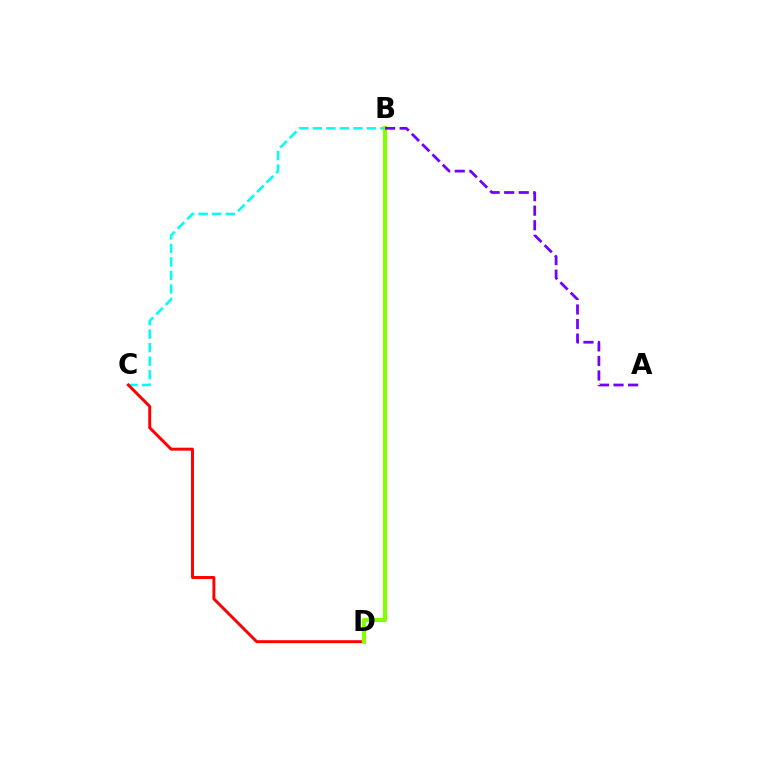{('B', 'C'): [{'color': '#00fff6', 'line_style': 'dashed', 'thickness': 1.84}], ('C', 'D'): [{'color': '#ff0000', 'line_style': 'solid', 'thickness': 2.12}], ('B', 'D'): [{'color': '#84ff00', 'line_style': 'solid', 'thickness': 2.99}], ('A', 'B'): [{'color': '#7200ff', 'line_style': 'dashed', 'thickness': 1.98}]}